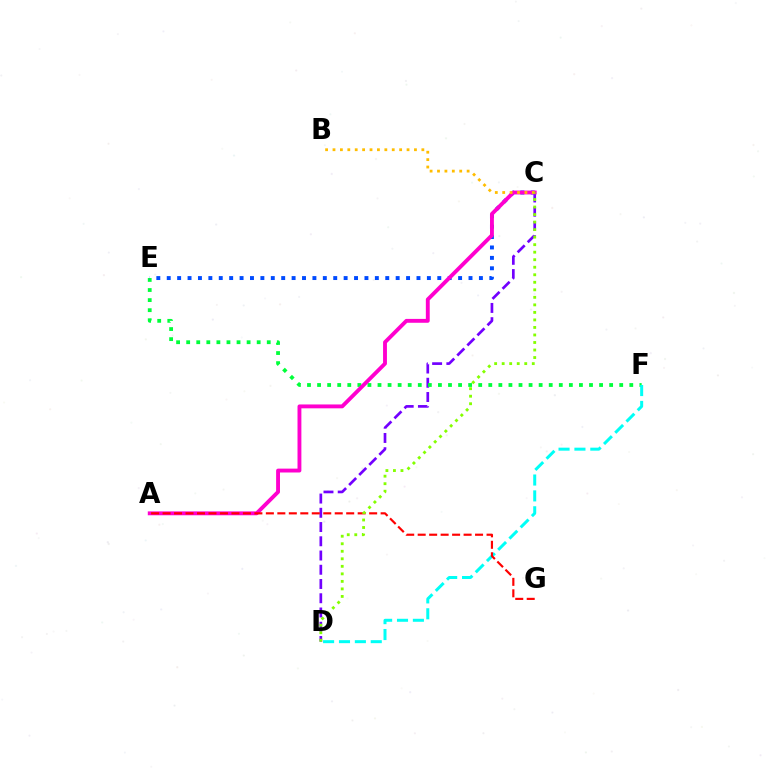{('C', 'D'): [{'color': '#7200ff', 'line_style': 'dashed', 'thickness': 1.93}, {'color': '#84ff00', 'line_style': 'dotted', 'thickness': 2.04}], ('E', 'F'): [{'color': '#00ff39', 'line_style': 'dotted', 'thickness': 2.74}], ('C', 'E'): [{'color': '#004bff', 'line_style': 'dotted', 'thickness': 2.83}], ('D', 'F'): [{'color': '#00fff6', 'line_style': 'dashed', 'thickness': 2.16}], ('A', 'C'): [{'color': '#ff00cf', 'line_style': 'solid', 'thickness': 2.79}], ('A', 'G'): [{'color': '#ff0000', 'line_style': 'dashed', 'thickness': 1.56}], ('B', 'C'): [{'color': '#ffbd00', 'line_style': 'dotted', 'thickness': 2.01}]}